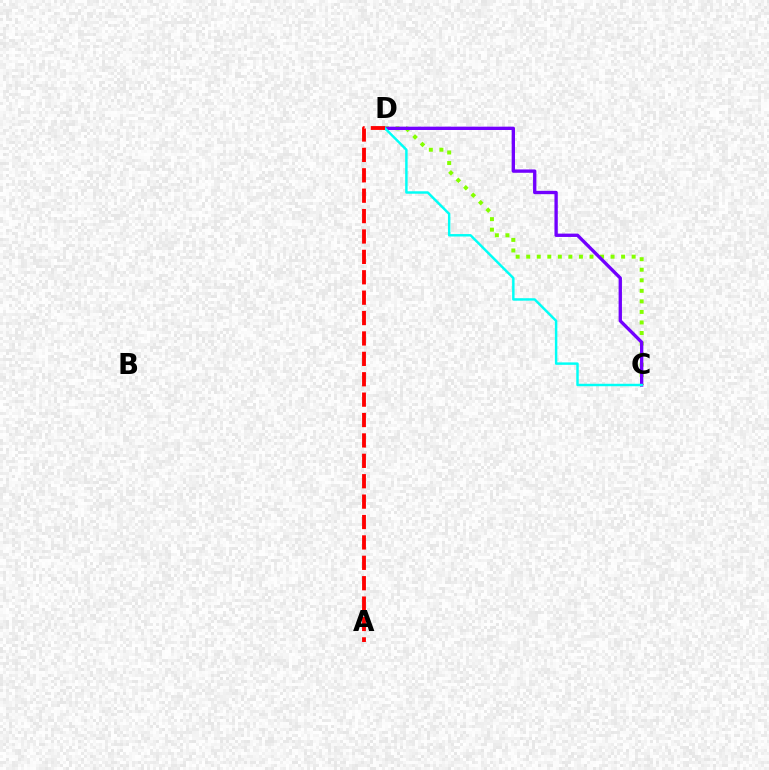{('C', 'D'): [{'color': '#84ff00', 'line_style': 'dotted', 'thickness': 2.86}, {'color': '#7200ff', 'line_style': 'solid', 'thickness': 2.4}, {'color': '#00fff6', 'line_style': 'solid', 'thickness': 1.76}], ('A', 'D'): [{'color': '#ff0000', 'line_style': 'dashed', 'thickness': 2.77}]}